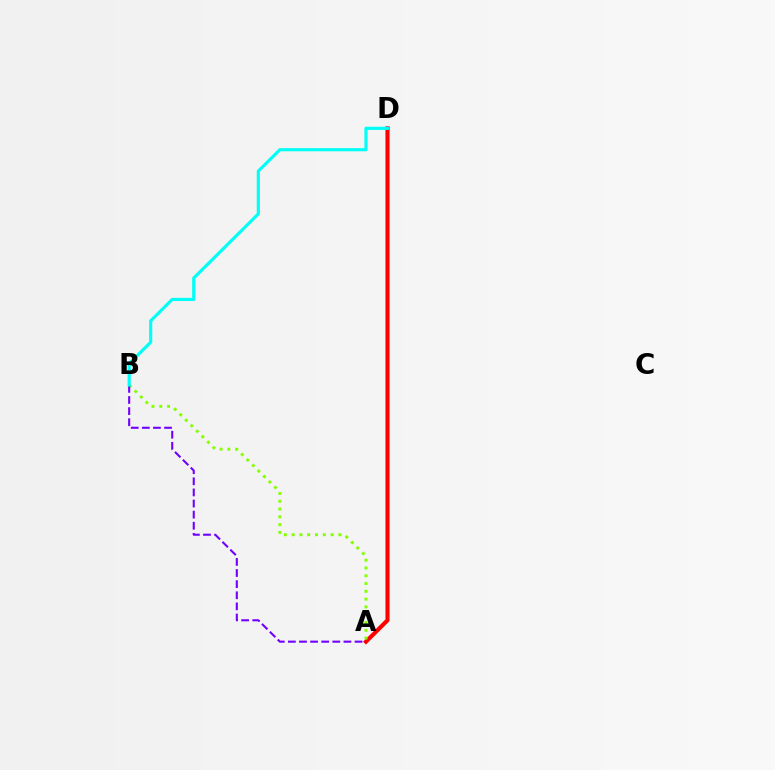{('A', 'D'): [{'color': '#ff0000', 'line_style': 'solid', 'thickness': 2.96}], ('A', 'B'): [{'color': '#84ff00', 'line_style': 'dotted', 'thickness': 2.12}, {'color': '#7200ff', 'line_style': 'dashed', 'thickness': 1.51}], ('B', 'D'): [{'color': '#00fff6', 'line_style': 'solid', 'thickness': 2.27}]}